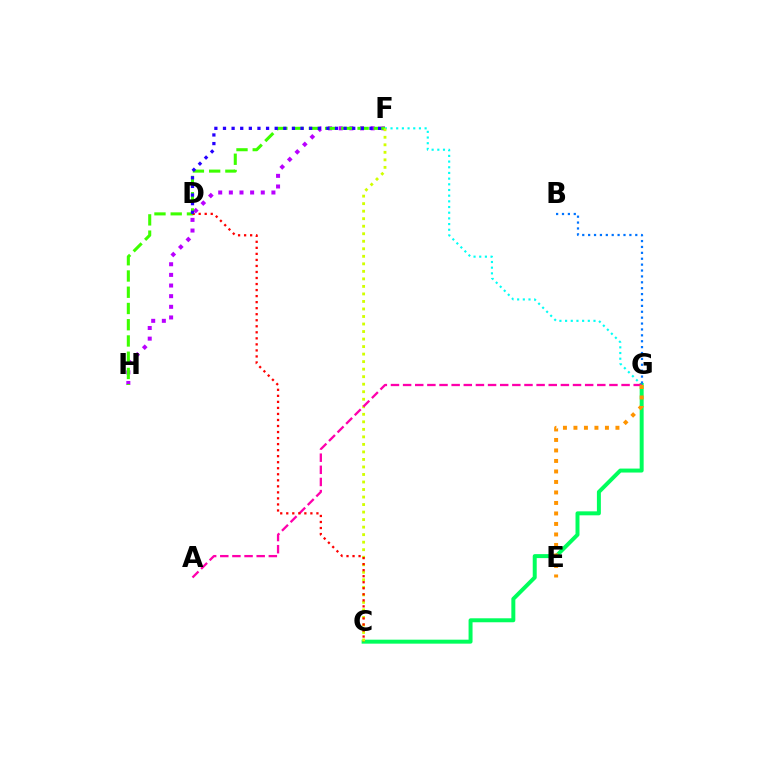{('F', 'H'): [{'color': '#b900ff', 'line_style': 'dotted', 'thickness': 2.89}, {'color': '#3dff00', 'line_style': 'dashed', 'thickness': 2.21}], ('F', 'G'): [{'color': '#00fff6', 'line_style': 'dotted', 'thickness': 1.54}], ('C', 'G'): [{'color': '#00ff5c', 'line_style': 'solid', 'thickness': 2.86}], ('C', 'F'): [{'color': '#d1ff00', 'line_style': 'dotted', 'thickness': 2.04}], ('A', 'G'): [{'color': '#ff00ac', 'line_style': 'dashed', 'thickness': 1.65}], ('C', 'D'): [{'color': '#ff0000', 'line_style': 'dotted', 'thickness': 1.64}], ('D', 'F'): [{'color': '#2500ff', 'line_style': 'dotted', 'thickness': 2.34}], ('B', 'G'): [{'color': '#0074ff', 'line_style': 'dotted', 'thickness': 1.6}], ('E', 'G'): [{'color': '#ff9400', 'line_style': 'dotted', 'thickness': 2.85}]}